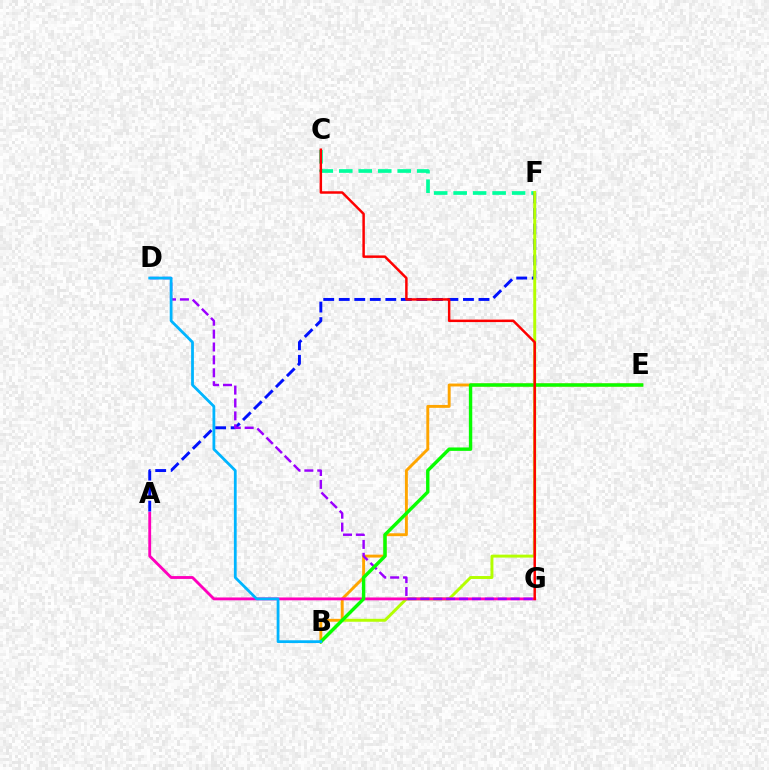{('C', 'F'): [{'color': '#00ff9d', 'line_style': 'dashed', 'thickness': 2.65}], ('A', 'F'): [{'color': '#0010ff', 'line_style': 'dashed', 'thickness': 2.11}], ('B', 'E'): [{'color': '#ffa500', 'line_style': 'solid', 'thickness': 2.09}, {'color': '#08ff00', 'line_style': 'solid', 'thickness': 2.45}], ('B', 'F'): [{'color': '#b3ff00', 'line_style': 'solid', 'thickness': 2.11}], ('A', 'G'): [{'color': '#ff00bd', 'line_style': 'solid', 'thickness': 2.05}], ('D', 'G'): [{'color': '#9b00ff', 'line_style': 'dashed', 'thickness': 1.75}], ('B', 'D'): [{'color': '#00b5ff', 'line_style': 'solid', 'thickness': 2.0}], ('C', 'G'): [{'color': '#ff0000', 'line_style': 'solid', 'thickness': 1.79}]}